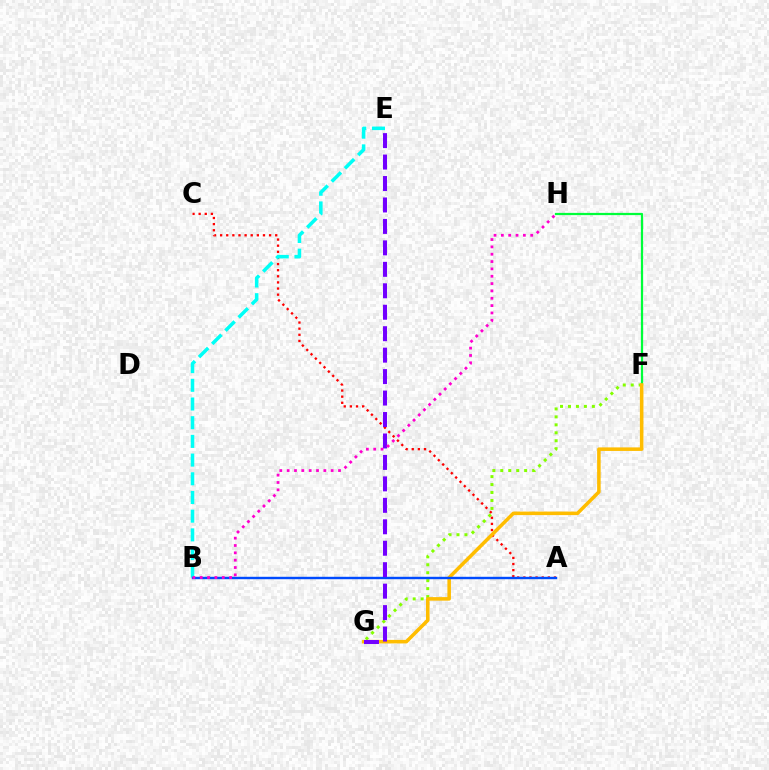{('F', 'H'): [{'color': '#00ff39', 'line_style': 'solid', 'thickness': 1.61}], ('F', 'G'): [{'color': '#84ff00', 'line_style': 'dotted', 'thickness': 2.16}, {'color': '#ffbd00', 'line_style': 'solid', 'thickness': 2.55}], ('A', 'C'): [{'color': '#ff0000', 'line_style': 'dotted', 'thickness': 1.66}], ('B', 'E'): [{'color': '#00fff6', 'line_style': 'dashed', 'thickness': 2.54}], ('A', 'B'): [{'color': '#004bff', 'line_style': 'solid', 'thickness': 1.74}], ('E', 'G'): [{'color': '#7200ff', 'line_style': 'dashed', 'thickness': 2.91}], ('B', 'H'): [{'color': '#ff00cf', 'line_style': 'dotted', 'thickness': 1.99}]}